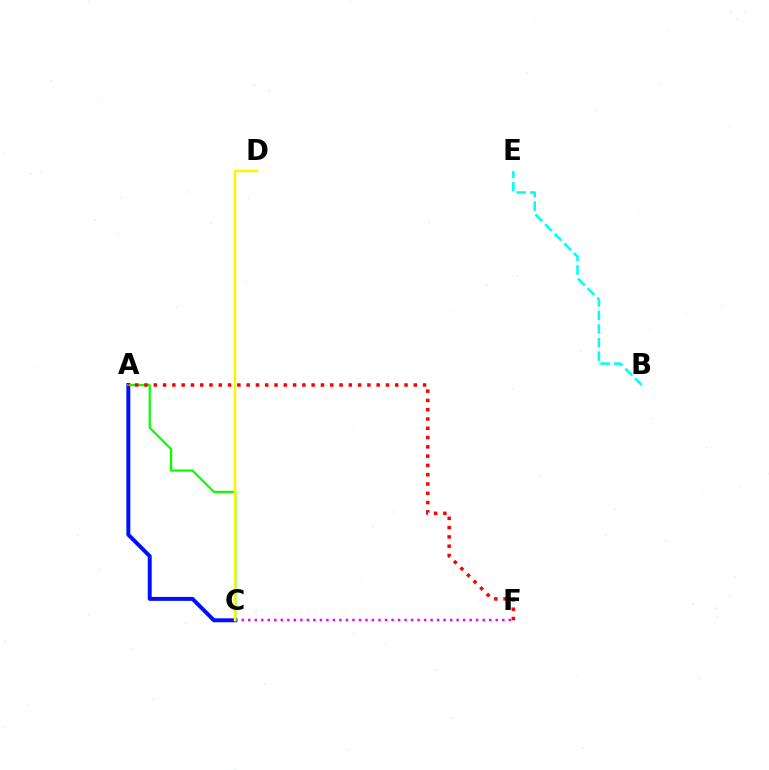{('B', 'E'): [{'color': '#00fff6', 'line_style': 'dashed', 'thickness': 1.85}], ('A', 'C'): [{'color': '#0010ff', 'line_style': 'solid', 'thickness': 2.85}, {'color': '#08ff00', 'line_style': 'solid', 'thickness': 1.6}], ('C', 'F'): [{'color': '#ee00ff', 'line_style': 'dotted', 'thickness': 1.77}], ('A', 'F'): [{'color': '#ff0000', 'line_style': 'dotted', 'thickness': 2.52}], ('C', 'D'): [{'color': '#fcf500', 'line_style': 'solid', 'thickness': 1.79}]}